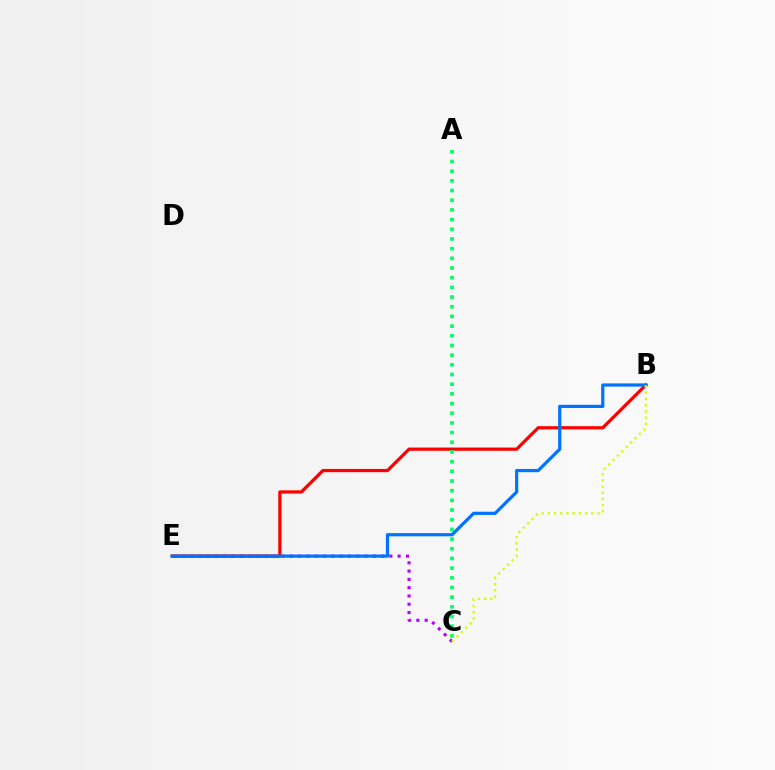{('C', 'E'): [{'color': '#b900ff', 'line_style': 'dotted', 'thickness': 2.25}], ('B', 'E'): [{'color': '#ff0000', 'line_style': 'solid', 'thickness': 2.32}, {'color': '#0074ff', 'line_style': 'solid', 'thickness': 2.32}], ('A', 'C'): [{'color': '#00ff5c', 'line_style': 'dotted', 'thickness': 2.63}], ('B', 'C'): [{'color': '#d1ff00', 'line_style': 'dotted', 'thickness': 1.69}]}